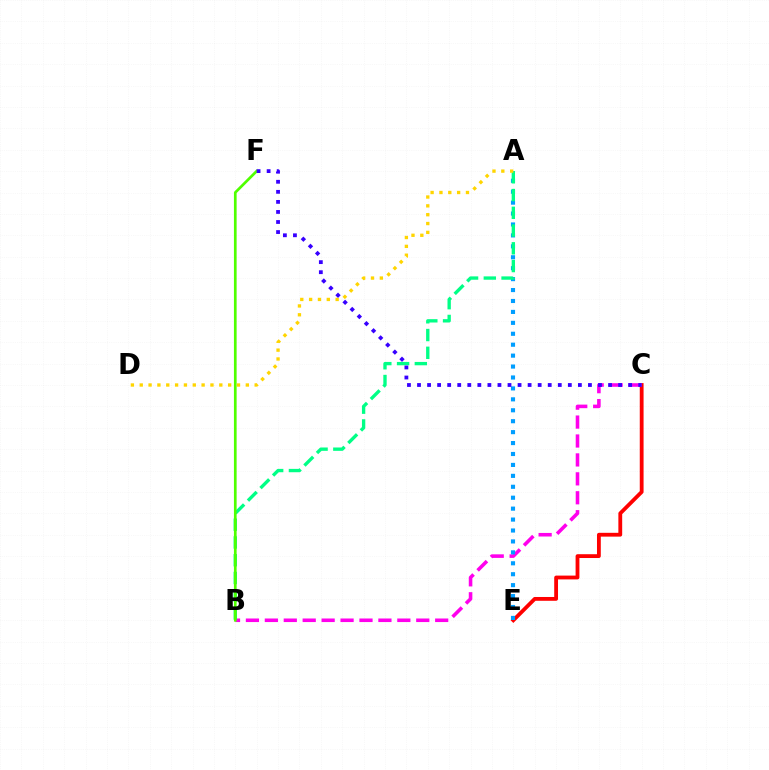{('C', 'E'): [{'color': '#ff0000', 'line_style': 'solid', 'thickness': 2.74}], ('B', 'C'): [{'color': '#ff00ed', 'line_style': 'dashed', 'thickness': 2.57}], ('A', 'E'): [{'color': '#009eff', 'line_style': 'dotted', 'thickness': 2.97}], ('A', 'B'): [{'color': '#00ff86', 'line_style': 'dashed', 'thickness': 2.41}], ('B', 'F'): [{'color': '#4fff00', 'line_style': 'solid', 'thickness': 1.94}], ('A', 'D'): [{'color': '#ffd500', 'line_style': 'dotted', 'thickness': 2.4}], ('C', 'F'): [{'color': '#3700ff', 'line_style': 'dotted', 'thickness': 2.73}]}